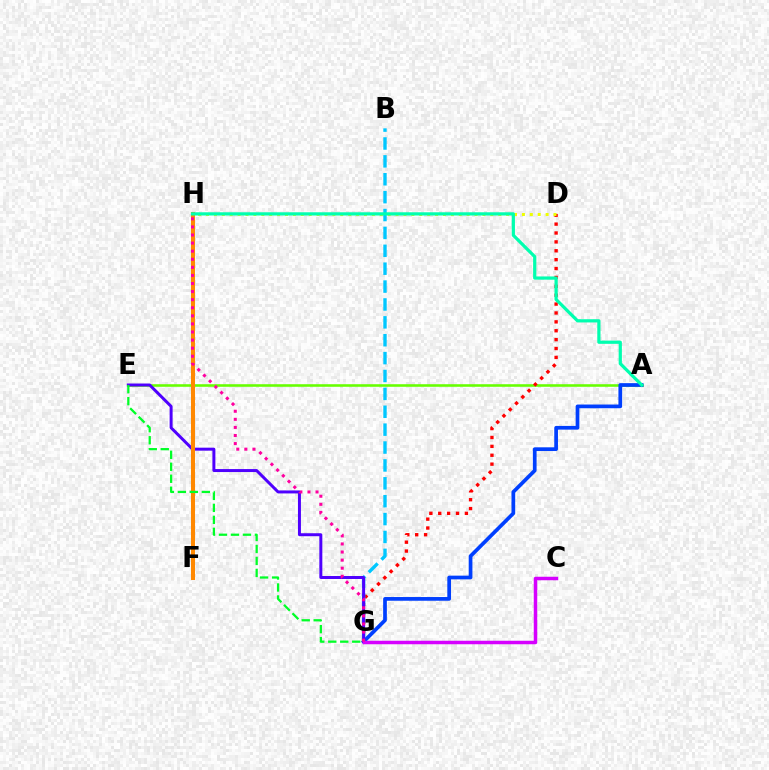{('A', 'E'): [{'color': '#66ff00', 'line_style': 'solid', 'thickness': 1.85}], ('D', 'G'): [{'color': '#ff0000', 'line_style': 'dotted', 'thickness': 2.41}], ('D', 'H'): [{'color': '#eeff00', 'line_style': 'dotted', 'thickness': 2.15}], ('B', 'G'): [{'color': '#00c7ff', 'line_style': 'dashed', 'thickness': 2.43}], ('A', 'G'): [{'color': '#003fff', 'line_style': 'solid', 'thickness': 2.67}], ('E', 'G'): [{'color': '#4f00ff', 'line_style': 'solid', 'thickness': 2.15}, {'color': '#00ff27', 'line_style': 'dashed', 'thickness': 1.63}], ('F', 'H'): [{'color': '#ff8800', 'line_style': 'solid', 'thickness': 2.91}], ('C', 'G'): [{'color': '#d600ff', 'line_style': 'solid', 'thickness': 2.51}], ('G', 'H'): [{'color': '#ff00a0', 'line_style': 'dotted', 'thickness': 2.2}], ('A', 'H'): [{'color': '#00ffaf', 'line_style': 'solid', 'thickness': 2.32}]}